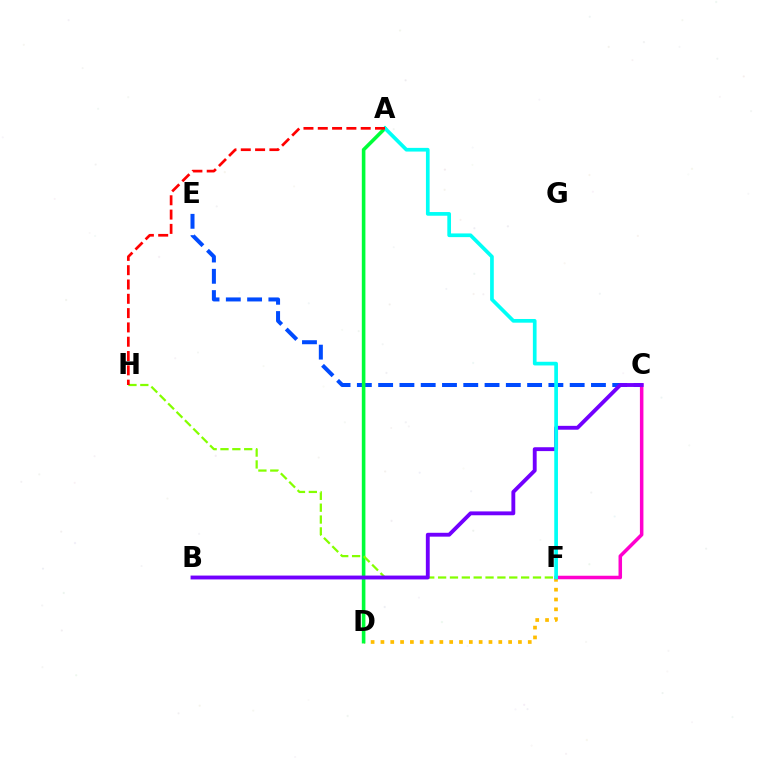{('D', 'F'): [{'color': '#ffbd00', 'line_style': 'dotted', 'thickness': 2.67}], ('C', 'E'): [{'color': '#004bff', 'line_style': 'dashed', 'thickness': 2.89}], ('C', 'F'): [{'color': '#ff00cf', 'line_style': 'solid', 'thickness': 2.53}], ('A', 'D'): [{'color': '#00ff39', 'line_style': 'solid', 'thickness': 2.59}], ('F', 'H'): [{'color': '#84ff00', 'line_style': 'dashed', 'thickness': 1.61}], ('B', 'C'): [{'color': '#7200ff', 'line_style': 'solid', 'thickness': 2.78}], ('A', 'F'): [{'color': '#00fff6', 'line_style': 'solid', 'thickness': 2.66}], ('A', 'H'): [{'color': '#ff0000', 'line_style': 'dashed', 'thickness': 1.94}]}